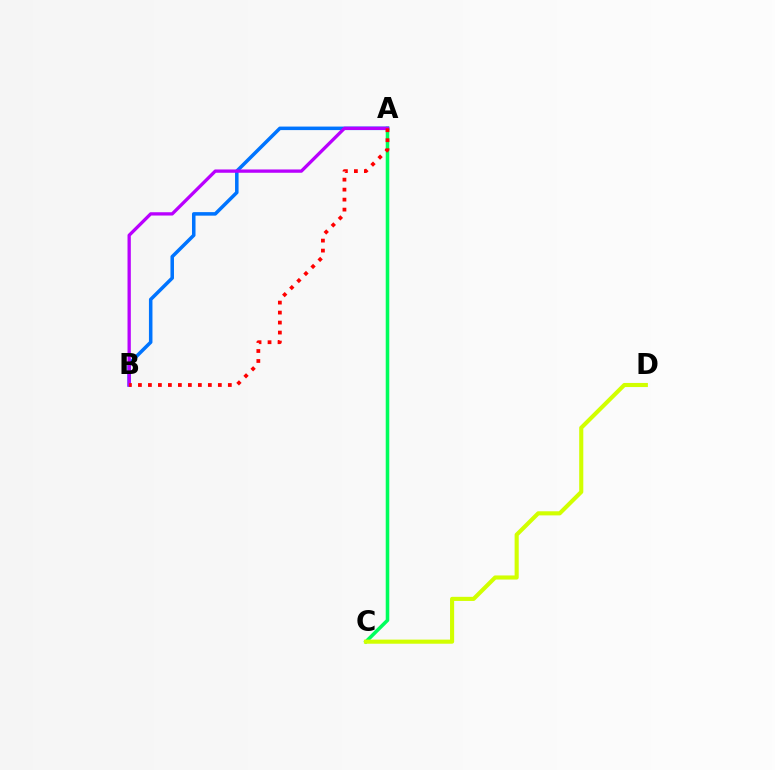{('A', 'C'): [{'color': '#00ff5c', 'line_style': 'solid', 'thickness': 2.55}], ('A', 'B'): [{'color': '#0074ff', 'line_style': 'solid', 'thickness': 2.54}, {'color': '#b900ff', 'line_style': 'solid', 'thickness': 2.38}, {'color': '#ff0000', 'line_style': 'dotted', 'thickness': 2.71}], ('C', 'D'): [{'color': '#d1ff00', 'line_style': 'solid', 'thickness': 2.96}]}